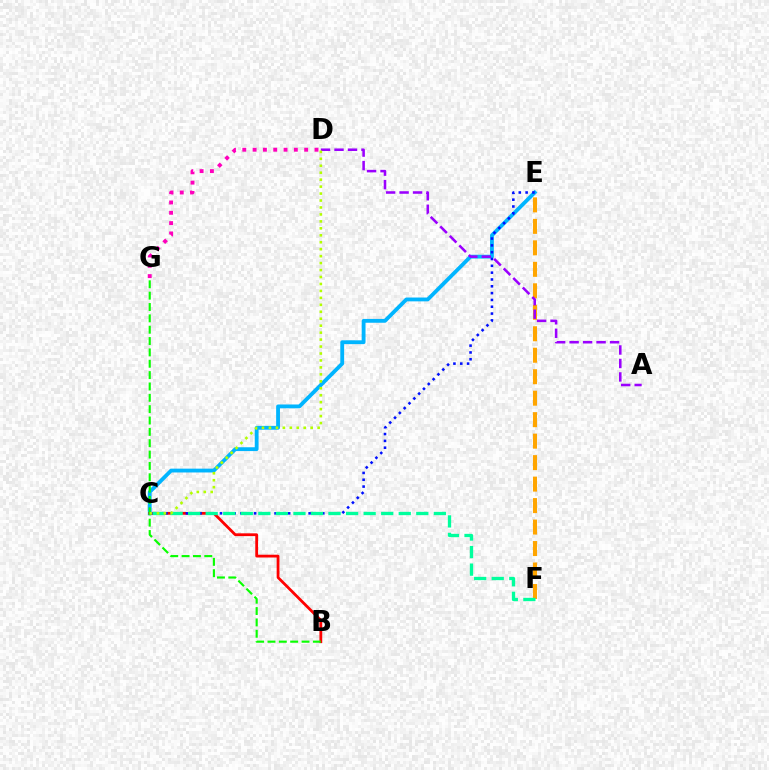{('C', 'E'): [{'color': '#00b5ff', 'line_style': 'solid', 'thickness': 2.75}, {'color': '#0010ff', 'line_style': 'dotted', 'thickness': 1.85}], ('B', 'C'): [{'color': '#ff0000', 'line_style': 'solid', 'thickness': 2.01}], ('B', 'G'): [{'color': '#08ff00', 'line_style': 'dashed', 'thickness': 1.54}], ('E', 'F'): [{'color': '#ffa500', 'line_style': 'dashed', 'thickness': 2.92}], ('C', 'F'): [{'color': '#00ff9d', 'line_style': 'dashed', 'thickness': 2.38}], ('D', 'G'): [{'color': '#ff00bd', 'line_style': 'dotted', 'thickness': 2.8}], ('A', 'D'): [{'color': '#9b00ff', 'line_style': 'dashed', 'thickness': 1.83}], ('C', 'D'): [{'color': '#b3ff00', 'line_style': 'dotted', 'thickness': 1.89}]}